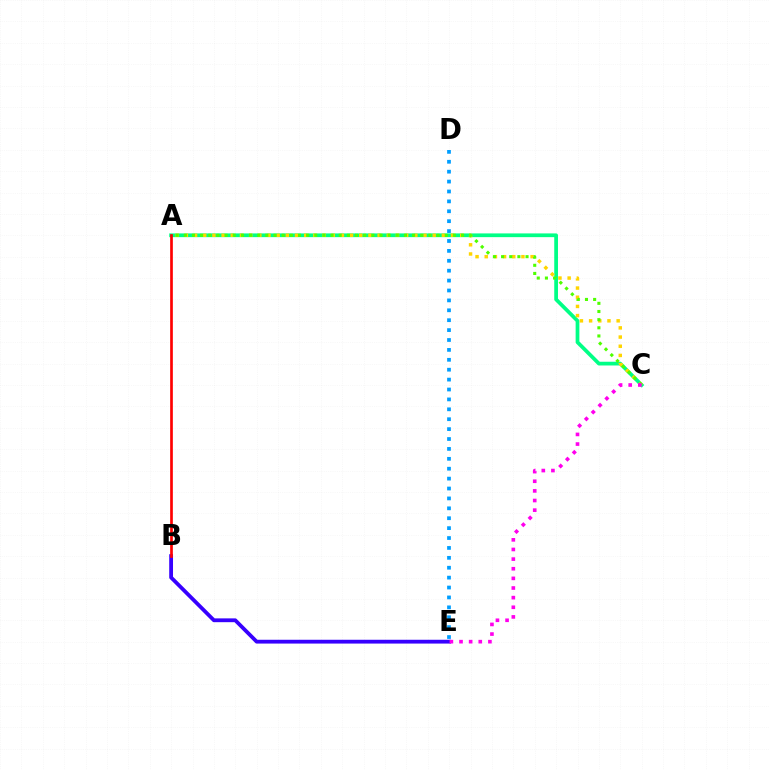{('A', 'C'): [{'color': '#00ff86', 'line_style': 'solid', 'thickness': 2.69}, {'color': '#ffd500', 'line_style': 'dotted', 'thickness': 2.49}, {'color': '#4fff00', 'line_style': 'dotted', 'thickness': 2.22}], ('B', 'E'): [{'color': '#3700ff', 'line_style': 'solid', 'thickness': 2.74}], ('D', 'E'): [{'color': '#009eff', 'line_style': 'dotted', 'thickness': 2.69}], ('C', 'E'): [{'color': '#ff00ed', 'line_style': 'dotted', 'thickness': 2.62}], ('A', 'B'): [{'color': '#ff0000', 'line_style': 'solid', 'thickness': 1.94}]}